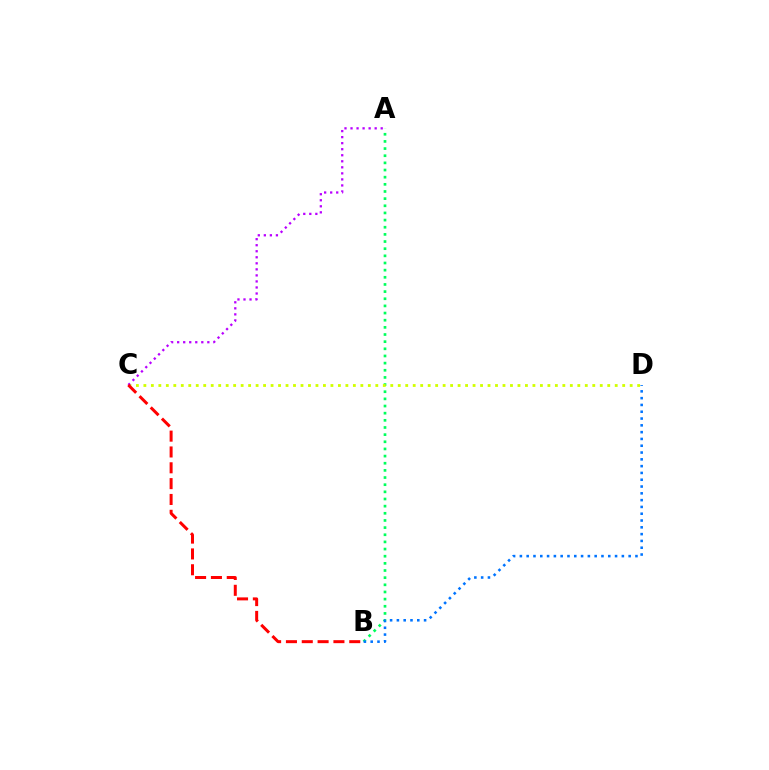{('A', 'B'): [{'color': '#00ff5c', 'line_style': 'dotted', 'thickness': 1.94}], ('C', 'D'): [{'color': '#d1ff00', 'line_style': 'dotted', 'thickness': 2.03}], ('A', 'C'): [{'color': '#b900ff', 'line_style': 'dotted', 'thickness': 1.64}], ('B', 'C'): [{'color': '#ff0000', 'line_style': 'dashed', 'thickness': 2.15}], ('B', 'D'): [{'color': '#0074ff', 'line_style': 'dotted', 'thickness': 1.85}]}